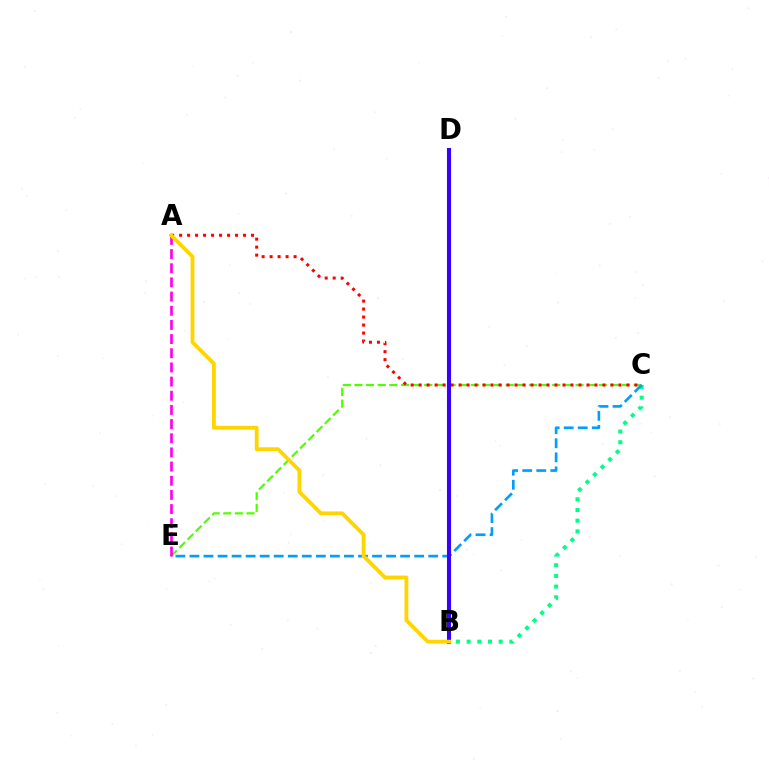{('B', 'C'): [{'color': '#00ff86', 'line_style': 'dotted', 'thickness': 2.9}], ('C', 'E'): [{'color': '#4fff00', 'line_style': 'dashed', 'thickness': 1.58}, {'color': '#009eff', 'line_style': 'dashed', 'thickness': 1.91}], ('A', 'C'): [{'color': '#ff0000', 'line_style': 'dotted', 'thickness': 2.17}], ('A', 'E'): [{'color': '#ff00ed', 'line_style': 'dashed', 'thickness': 1.92}], ('B', 'D'): [{'color': '#3700ff', 'line_style': 'solid', 'thickness': 2.93}], ('A', 'B'): [{'color': '#ffd500', 'line_style': 'solid', 'thickness': 2.74}]}